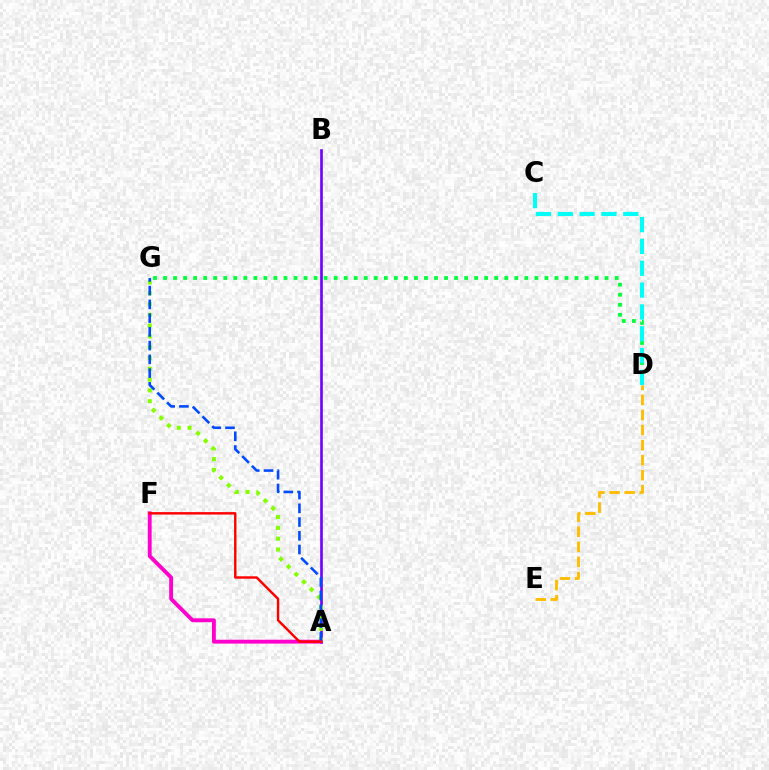{('D', 'G'): [{'color': '#00ff39', 'line_style': 'dotted', 'thickness': 2.73}], ('A', 'B'): [{'color': '#7200ff', 'line_style': 'solid', 'thickness': 1.9}], ('C', 'D'): [{'color': '#00fff6', 'line_style': 'dashed', 'thickness': 2.97}], ('A', 'G'): [{'color': '#84ff00', 'line_style': 'dotted', 'thickness': 2.93}, {'color': '#004bff', 'line_style': 'dashed', 'thickness': 1.87}], ('A', 'F'): [{'color': '#ff00cf', 'line_style': 'solid', 'thickness': 2.78}, {'color': '#ff0000', 'line_style': 'solid', 'thickness': 1.75}], ('D', 'E'): [{'color': '#ffbd00', 'line_style': 'dashed', 'thickness': 2.05}]}